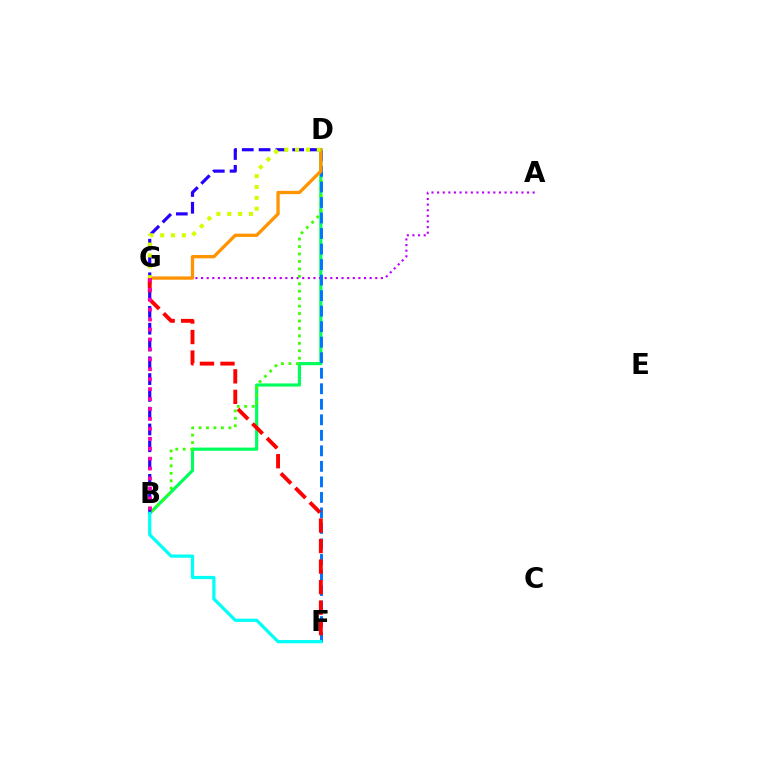{('B', 'D'): [{'color': '#00ff5c', 'line_style': 'solid', 'thickness': 2.27}, {'color': '#3dff00', 'line_style': 'dotted', 'thickness': 2.02}, {'color': '#2500ff', 'line_style': 'dashed', 'thickness': 2.28}], ('A', 'G'): [{'color': '#b900ff', 'line_style': 'dotted', 'thickness': 1.53}], ('D', 'F'): [{'color': '#0074ff', 'line_style': 'dashed', 'thickness': 2.11}], ('D', 'G'): [{'color': '#ff9400', 'line_style': 'solid', 'thickness': 2.37}, {'color': '#d1ff00', 'line_style': 'dotted', 'thickness': 2.95}], ('F', 'G'): [{'color': '#ff0000', 'line_style': 'dashed', 'thickness': 2.79}], ('B', 'G'): [{'color': '#ff00ac', 'line_style': 'dotted', 'thickness': 2.7}], ('B', 'F'): [{'color': '#00fff6', 'line_style': 'solid', 'thickness': 2.33}]}